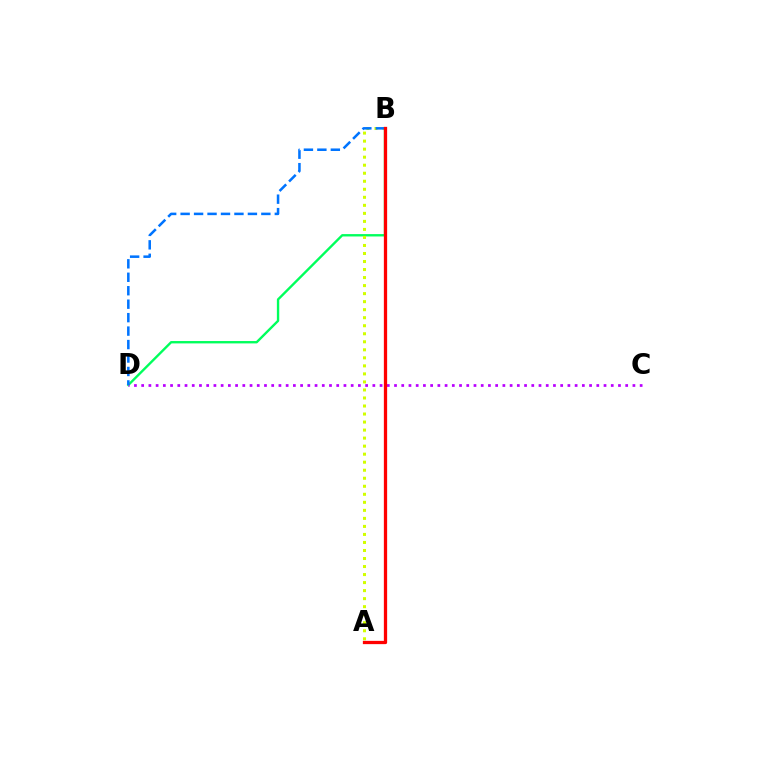{('B', 'D'): [{'color': '#00ff5c', 'line_style': 'solid', 'thickness': 1.71}, {'color': '#0074ff', 'line_style': 'dashed', 'thickness': 1.83}], ('C', 'D'): [{'color': '#b900ff', 'line_style': 'dotted', 'thickness': 1.96}], ('A', 'B'): [{'color': '#d1ff00', 'line_style': 'dotted', 'thickness': 2.18}, {'color': '#ff0000', 'line_style': 'solid', 'thickness': 2.36}]}